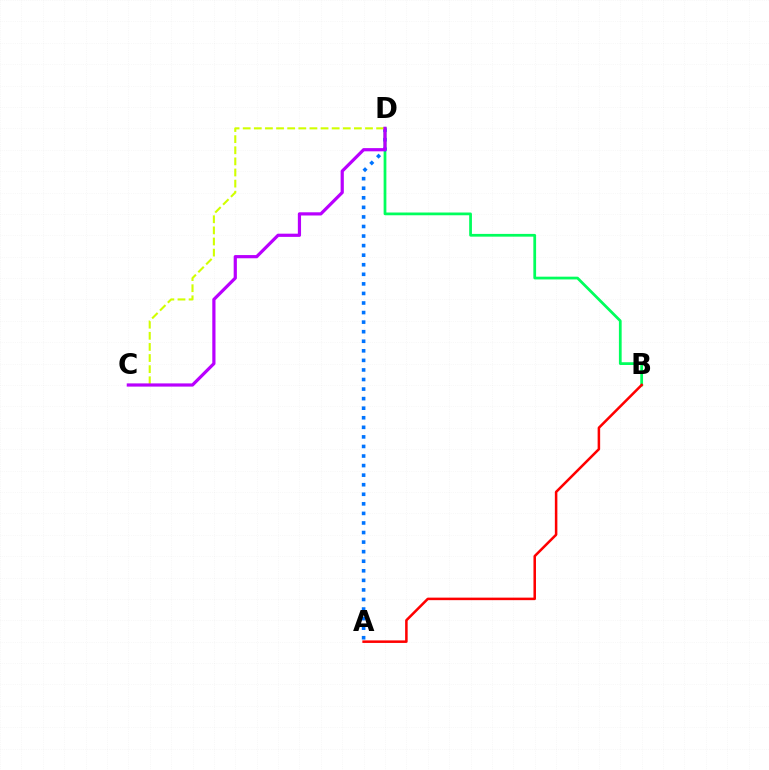{('B', 'D'): [{'color': '#00ff5c', 'line_style': 'solid', 'thickness': 1.98}], ('A', 'D'): [{'color': '#0074ff', 'line_style': 'dotted', 'thickness': 2.6}], ('C', 'D'): [{'color': '#d1ff00', 'line_style': 'dashed', 'thickness': 1.51}, {'color': '#b900ff', 'line_style': 'solid', 'thickness': 2.31}], ('A', 'B'): [{'color': '#ff0000', 'line_style': 'solid', 'thickness': 1.82}]}